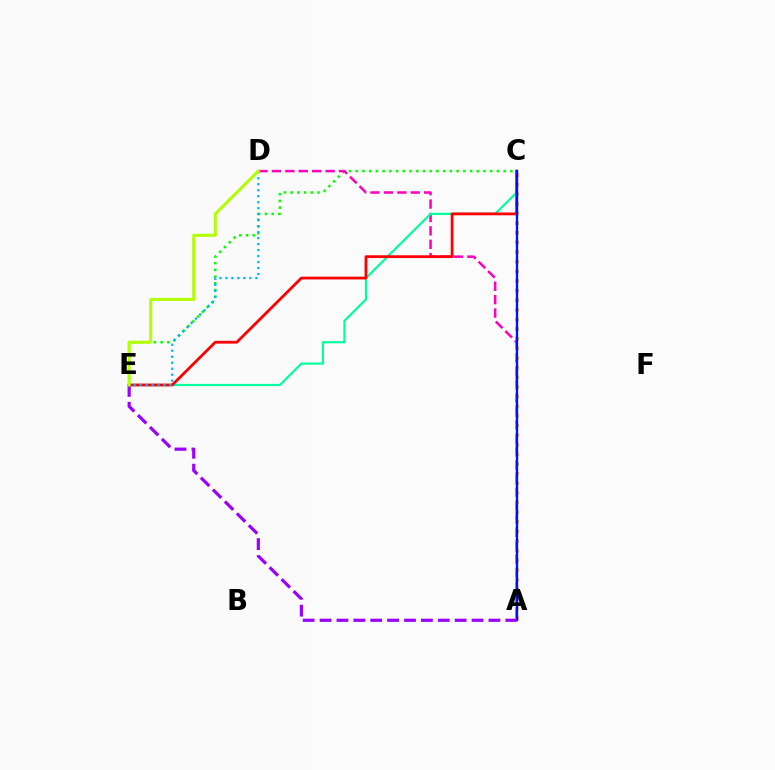{('C', 'E'): [{'color': '#08ff00', 'line_style': 'dotted', 'thickness': 1.83}, {'color': '#00ff9d', 'line_style': 'solid', 'thickness': 1.58}, {'color': '#ff0000', 'line_style': 'solid', 'thickness': 2.01}], ('A', 'D'): [{'color': '#ff00bd', 'line_style': 'dashed', 'thickness': 1.82}], ('A', 'C'): [{'color': '#ffa500', 'line_style': 'dotted', 'thickness': 2.62}, {'color': '#0010ff', 'line_style': 'solid', 'thickness': 1.68}], ('D', 'E'): [{'color': '#00b5ff', 'line_style': 'dotted', 'thickness': 1.63}, {'color': '#b3ff00', 'line_style': 'solid', 'thickness': 2.18}], ('A', 'E'): [{'color': '#9b00ff', 'line_style': 'dashed', 'thickness': 2.29}]}